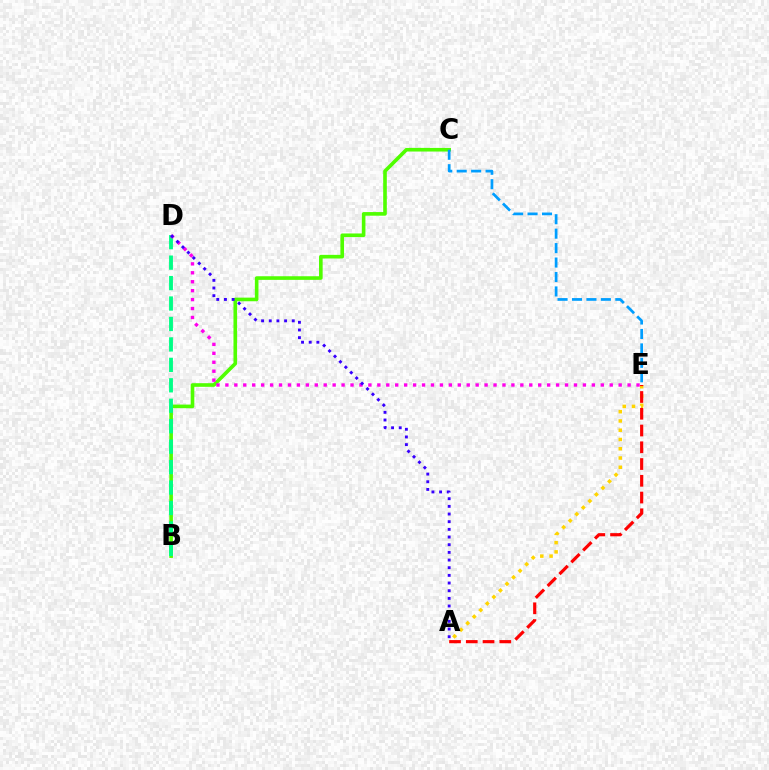{('A', 'E'): [{'color': '#ffd500', 'line_style': 'dotted', 'thickness': 2.52}, {'color': '#ff0000', 'line_style': 'dashed', 'thickness': 2.28}], ('B', 'C'): [{'color': '#4fff00', 'line_style': 'solid', 'thickness': 2.61}], ('B', 'D'): [{'color': '#00ff86', 'line_style': 'dashed', 'thickness': 2.78}], ('D', 'E'): [{'color': '#ff00ed', 'line_style': 'dotted', 'thickness': 2.43}], ('A', 'D'): [{'color': '#3700ff', 'line_style': 'dotted', 'thickness': 2.08}], ('C', 'E'): [{'color': '#009eff', 'line_style': 'dashed', 'thickness': 1.96}]}